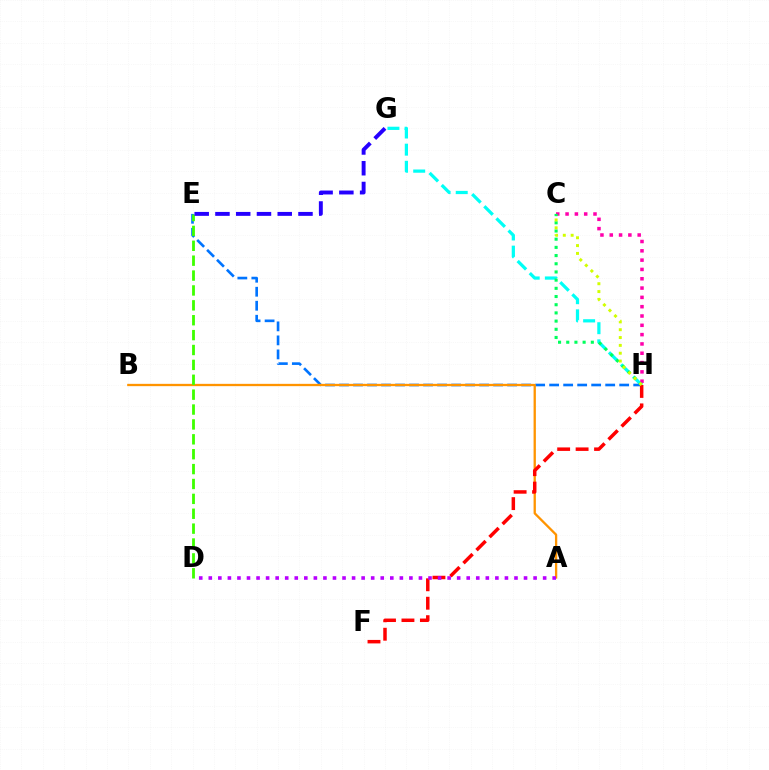{('G', 'H'): [{'color': '#00fff6', 'line_style': 'dashed', 'thickness': 2.33}], ('E', 'H'): [{'color': '#0074ff', 'line_style': 'dashed', 'thickness': 1.9}], ('C', 'H'): [{'color': '#ff00ac', 'line_style': 'dotted', 'thickness': 2.53}, {'color': '#00ff5c', 'line_style': 'dotted', 'thickness': 2.23}, {'color': '#d1ff00', 'line_style': 'dotted', 'thickness': 2.13}], ('A', 'B'): [{'color': '#ff9400', 'line_style': 'solid', 'thickness': 1.66}], ('D', 'E'): [{'color': '#3dff00', 'line_style': 'dashed', 'thickness': 2.02}], ('F', 'H'): [{'color': '#ff0000', 'line_style': 'dashed', 'thickness': 2.51}], ('A', 'D'): [{'color': '#b900ff', 'line_style': 'dotted', 'thickness': 2.6}], ('E', 'G'): [{'color': '#2500ff', 'line_style': 'dashed', 'thickness': 2.82}]}